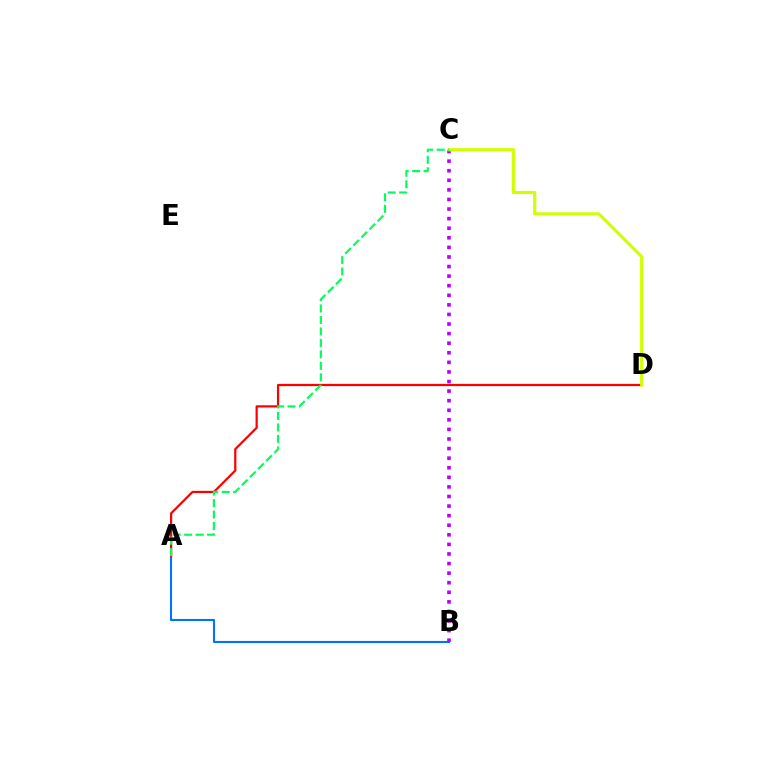{('A', 'B'): [{'color': '#0074ff', 'line_style': 'solid', 'thickness': 1.51}], ('A', 'D'): [{'color': '#ff0000', 'line_style': 'solid', 'thickness': 1.6}], ('B', 'C'): [{'color': '#b900ff', 'line_style': 'dotted', 'thickness': 2.6}], ('C', 'D'): [{'color': '#d1ff00', 'line_style': 'solid', 'thickness': 2.28}], ('A', 'C'): [{'color': '#00ff5c', 'line_style': 'dashed', 'thickness': 1.56}]}